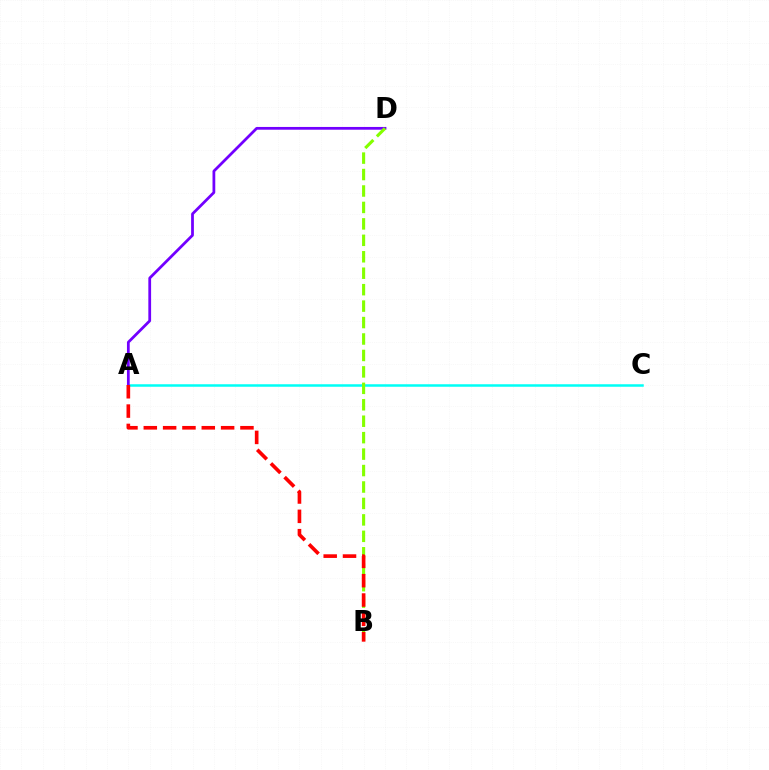{('A', 'C'): [{'color': '#00fff6', 'line_style': 'solid', 'thickness': 1.81}], ('A', 'D'): [{'color': '#7200ff', 'line_style': 'solid', 'thickness': 1.99}], ('B', 'D'): [{'color': '#84ff00', 'line_style': 'dashed', 'thickness': 2.23}], ('A', 'B'): [{'color': '#ff0000', 'line_style': 'dashed', 'thickness': 2.63}]}